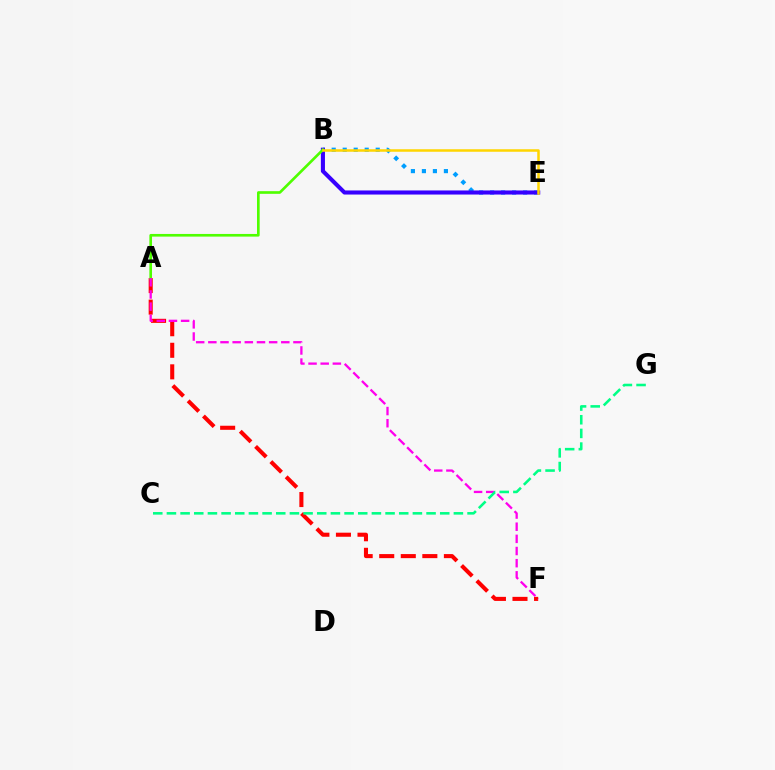{('A', 'F'): [{'color': '#ff0000', 'line_style': 'dashed', 'thickness': 2.93}, {'color': '#ff00ed', 'line_style': 'dashed', 'thickness': 1.65}], ('B', 'E'): [{'color': '#009eff', 'line_style': 'dotted', 'thickness': 2.99}, {'color': '#3700ff', 'line_style': 'solid', 'thickness': 2.94}, {'color': '#ffd500', 'line_style': 'solid', 'thickness': 1.81}], ('A', 'B'): [{'color': '#4fff00', 'line_style': 'solid', 'thickness': 1.91}], ('C', 'G'): [{'color': '#00ff86', 'line_style': 'dashed', 'thickness': 1.86}]}